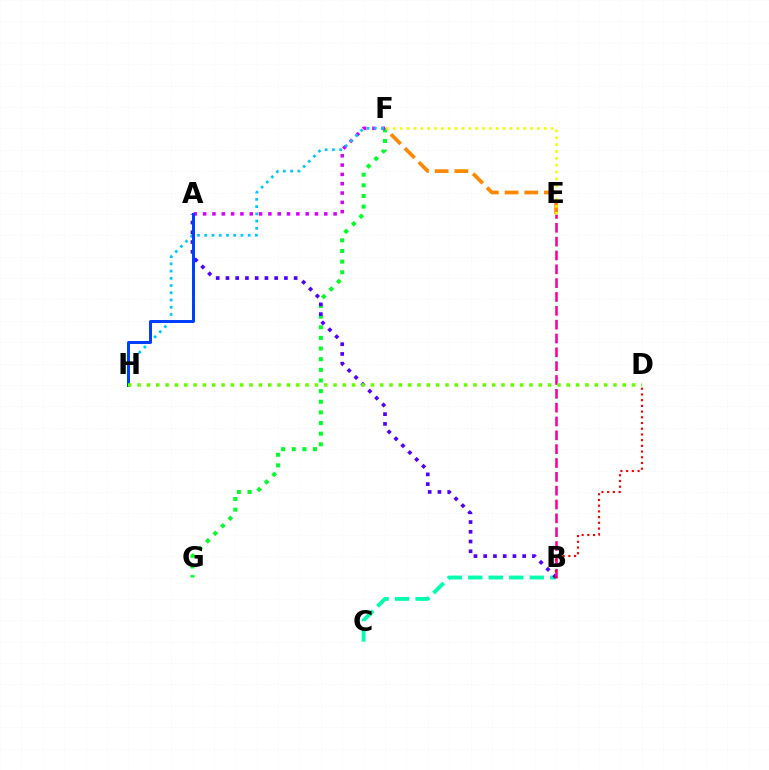{('E', 'F'): [{'color': '#ff8800', 'line_style': 'dashed', 'thickness': 2.68}, {'color': '#eeff00', 'line_style': 'dotted', 'thickness': 1.86}], ('B', 'C'): [{'color': '#00ffaf', 'line_style': 'dashed', 'thickness': 2.79}], ('F', 'G'): [{'color': '#00ff27', 'line_style': 'dotted', 'thickness': 2.89}], ('A', 'B'): [{'color': '#4f00ff', 'line_style': 'dotted', 'thickness': 2.65}], ('A', 'F'): [{'color': '#d600ff', 'line_style': 'dotted', 'thickness': 2.53}], ('F', 'H'): [{'color': '#00c7ff', 'line_style': 'dotted', 'thickness': 1.97}], ('A', 'H'): [{'color': '#003fff', 'line_style': 'solid', 'thickness': 2.15}], ('B', 'E'): [{'color': '#ff00a0', 'line_style': 'dashed', 'thickness': 1.88}], ('B', 'D'): [{'color': '#ff0000', 'line_style': 'dotted', 'thickness': 1.55}], ('D', 'H'): [{'color': '#66ff00', 'line_style': 'dotted', 'thickness': 2.53}]}